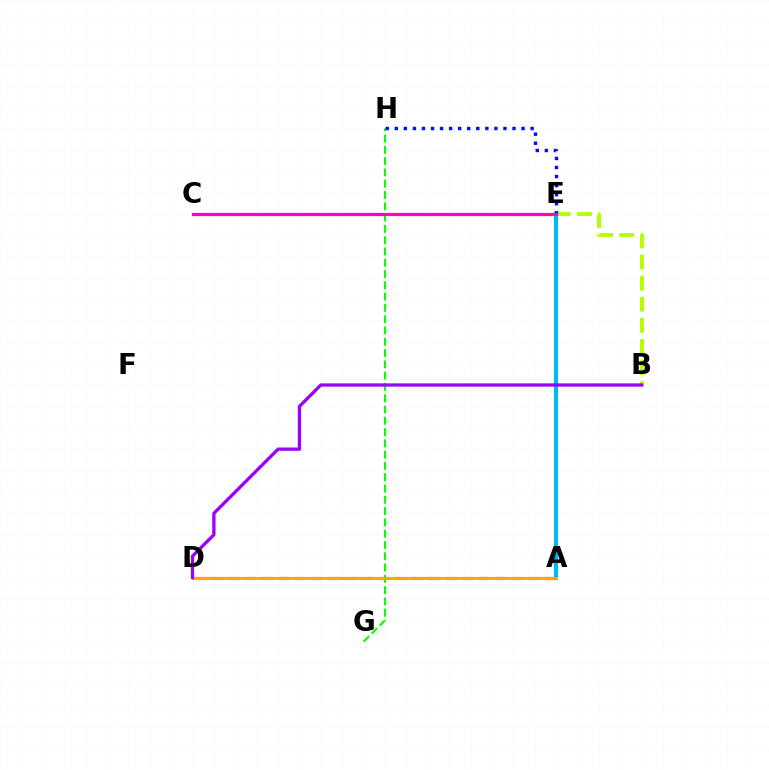{('A', 'E'): [{'color': '#00ff9d', 'line_style': 'solid', 'thickness': 2.99}, {'color': '#00b5ff', 'line_style': 'solid', 'thickness': 2.83}], ('G', 'H'): [{'color': '#08ff00', 'line_style': 'dashed', 'thickness': 1.53}], ('B', 'E'): [{'color': '#b3ff00', 'line_style': 'dashed', 'thickness': 2.87}], ('E', 'H'): [{'color': '#0010ff', 'line_style': 'dotted', 'thickness': 2.46}], ('A', 'D'): [{'color': '#ff0000', 'line_style': 'dashed', 'thickness': 2.26}, {'color': '#ffa500', 'line_style': 'solid', 'thickness': 2.2}], ('C', 'E'): [{'color': '#ff00bd', 'line_style': 'solid', 'thickness': 2.32}], ('B', 'D'): [{'color': '#9b00ff', 'line_style': 'solid', 'thickness': 2.36}]}